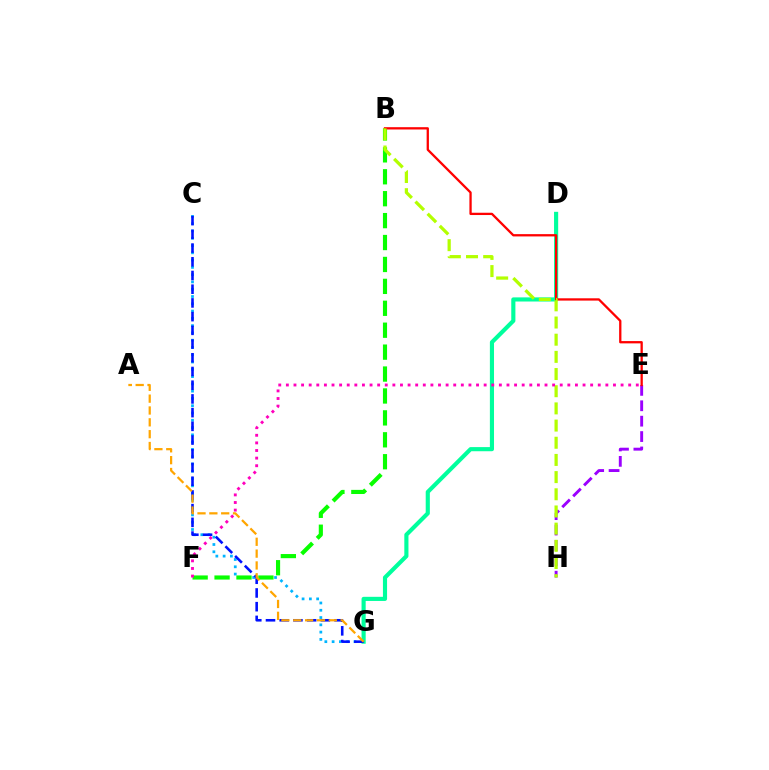{('D', 'G'): [{'color': '#00ff9d', 'line_style': 'solid', 'thickness': 2.98}], ('C', 'G'): [{'color': '#00b5ff', 'line_style': 'dotted', 'thickness': 1.98}, {'color': '#0010ff', 'line_style': 'dashed', 'thickness': 1.86}], ('E', 'H'): [{'color': '#9b00ff', 'line_style': 'dashed', 'thickness': 2.09}], ('B', 'F'): [{'color': '#08ff00', 'line_style': 'dashed', 'thickness': 2.98}], ('B', 'E'): [{'color': '#ff0000', 'line_style': 'solid', 'thickness': 1.65}], ('A', 'G'): [{'color': '#ffa500', 'line_style': 'dashed', 'thickness': 1.61}], ('B', 'H'): [{'color': '#b3ff00', 'line_style': 'dashed', 'thickness': 2.33}], ('E', 'F'): [{'color': '#ff00bd', 'line_style': 'dotted', 'thickness': 2.07}]}